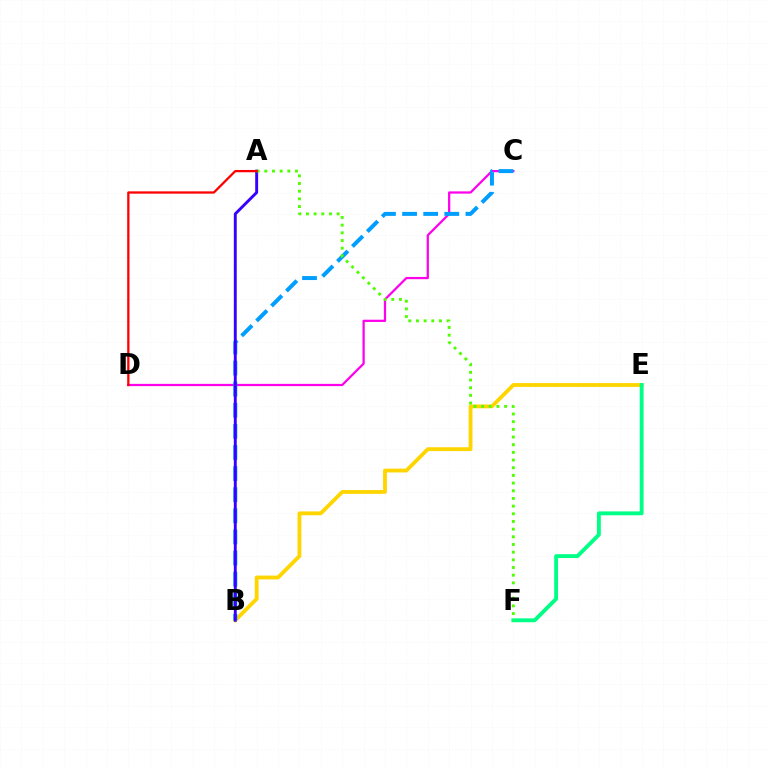{('C', 'D'): [{'color': '#ff00ed', 'line_style': 'solid', 'thickness': 1.62}], ('B', 'E'): [{'color': '#ffd500', 'line_style': 'solid', 'thickness': 2.75}], ('B', 'C'): [{'color': '#009eff', 'line_style': 'dashed', 'thickness': 2.87}], ('A', 'B'): [{'color': '#3700ff', 'line_style': 'solid', 'thickness': 2.09}], ('E', 'F'): [{'color': '#00ff86', 'line_style': 'solid', 'thickness': 2.79}], ('A', 'F'): [{'color': '#4fff00', 'line_style': 'dotted', 'thickness': 2.09}], ('A', 'D'): [{'color': '#ff0000', 'line_style': 'solid', 'thickness': 1.65}]}